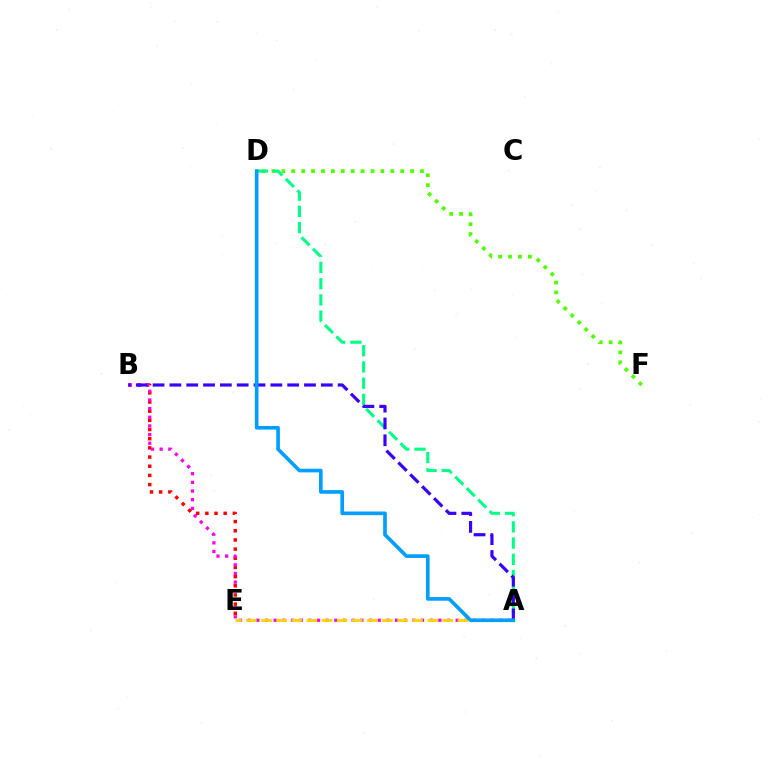{('B', 'E'): [{'color': '#ff0000', 'line_style': 'dotted', 'thickness': 2.49}], ('D', 'F'): [{'color': '#4fff00', 'line_style': 'dotted', 'thickness': 2.69}], ('A', 'B'): [{'color': '#ff00ed', 'line_style': 'dotted', 'thickness': 2.36}, {'color': '#3700ff', 'line_style': 'dashed', 'thickness': 2.29}], ('A', 'D'): [{'color': '#00ff86', 'line_style': 'dashed', 'thickness': 2.2}, {'color': '#009eff', 'line_style': 'solid', 'thickness': 2.63}], ('A', 'E'): [{'color': '#ffd500', 'line_style': 'dashed', 'thickness': 2.05}]}